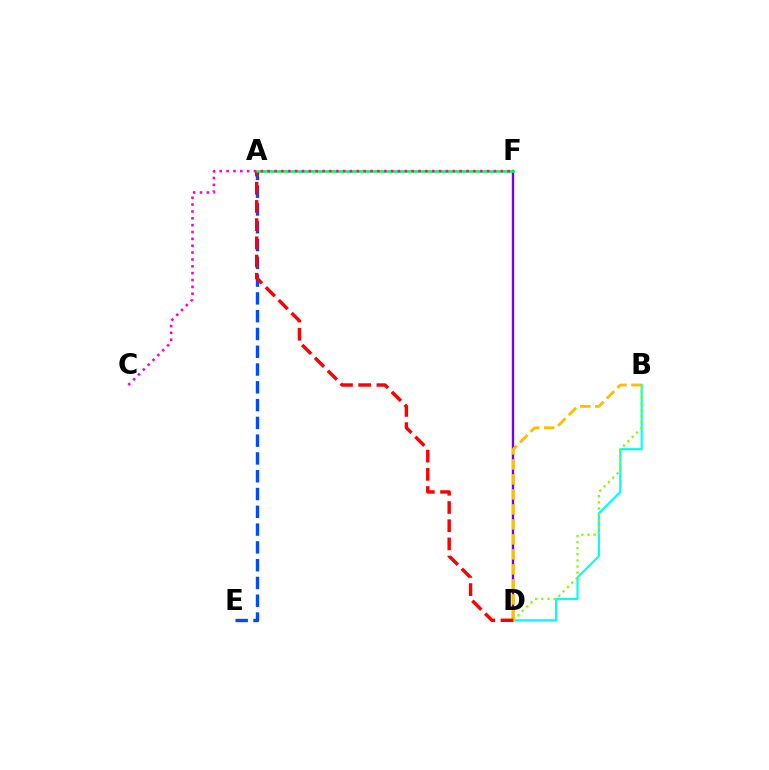{('D', 'F'): [{'color': '#7200ff', 'line_style': 'solid', 'thickness': 1.71}], ('B', 'D'): [{'color': '#00fff6', 'line_style': 'solid', 'thickness': 1.57}, {'color': '#84ff00', 'line_style': 'dotted', 'thickness': 1.66}, {'color': '#ffbd00', 'line_style': 'dashed', 'thickness': 2.04}], ('A', 'E'): [{'color': '#004bff', 'line_style': 'dashed', 'thickness': 2.42}], ('A', 'D'): [{'color': '#ff0000', 'line_style': 'dashed', 'thickness': 2.47}], ('A', 'F'): [{'color': '#00ff39', 'line_style': 'solid', 'thickness': 1.81}], ('C', 'F'): [{'color': '#ff00cf', 'line_style': 'dotted', 'thickness': 1.86}]}